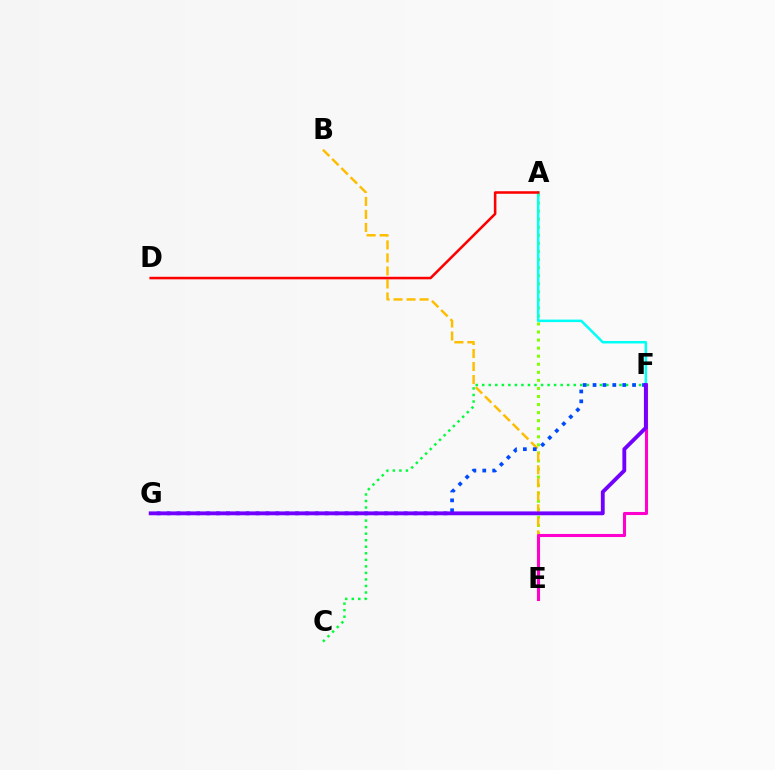{('A', 'E'): [{'color': '#84ff00', 'line_style': 'dotted', 'thickness': 2.19}], ('A', 'F'): [{'color': '#00fff6', 'line_style': 'solid', 'thickness': 1.8}], ('B', 'E'): [{'color': '#ffbd00', 'line_style': 'dashed', 'thickness': 1.77}], ('C', 'F'): [{'color': '#00ff39', 'line_style': 'dotted', 'thickness': 1.78}], ('E', 'F'): [{'color': '#ff00cf', 'line_style': 'solid', 'thickness': 2.22}], ('F', 'G'): [{'color': '#004bff', 'line_style': 'dotted', 'thickness': 2.69}, {'color': '#7200ff', 'line_style': 'solid', 'thickness': 2.76}], ('A', 'D'): [{'color': '#ff0000', 'line_style': 'solid', 'thickness': 1.83}]}